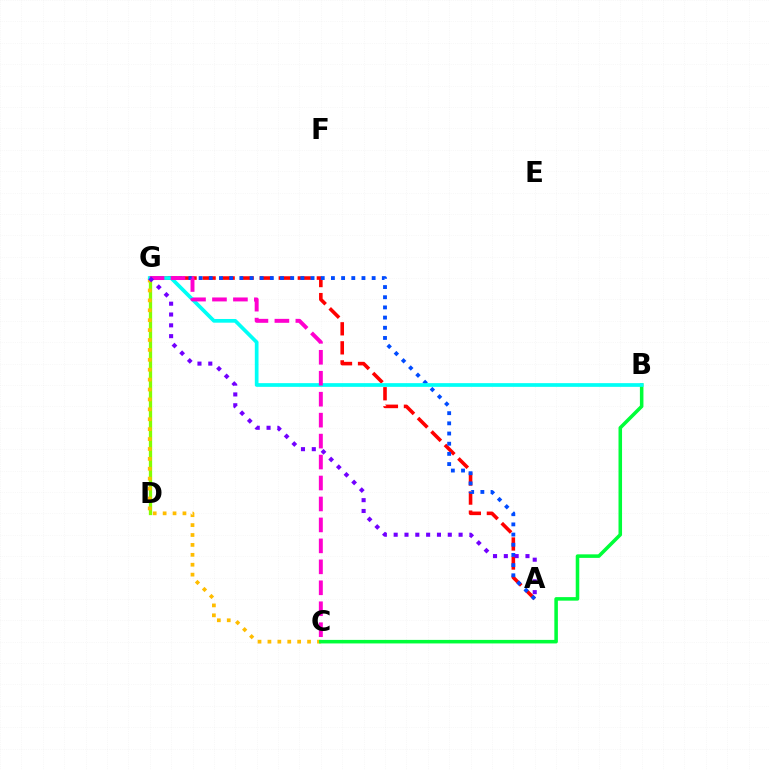{('D', 'G'): [{'color': '#84ff00', 'line_style': 'solid', 'thickness': 2.37}], ('A', 'G'): [{'color': '#ff0000', 'line_style': 'dashed', 'thickness': 2.59}, {'color': '#004bff', 'line_style': 'dotted', 'thickness': 2.77}, {'color': '#7200ff', 'line_style': 'dotted', 'thickness': 2.94}], ('C', 'G'): [{'color': '#ffbd00', 'line_style': 'dotted', 'thickness': 2.69}, {'color': '#ff00cf', 'line_style': 'dashed', 'thickness': 2.85}], ('B', 'C'): [{'color': '#00ff39', 'line_style': 'solid', 'thickness': 2.55}], ('B', 'G'): [{'color': '#00fff6', 'line_style': 'solid', 'thickness': 2.66}]}